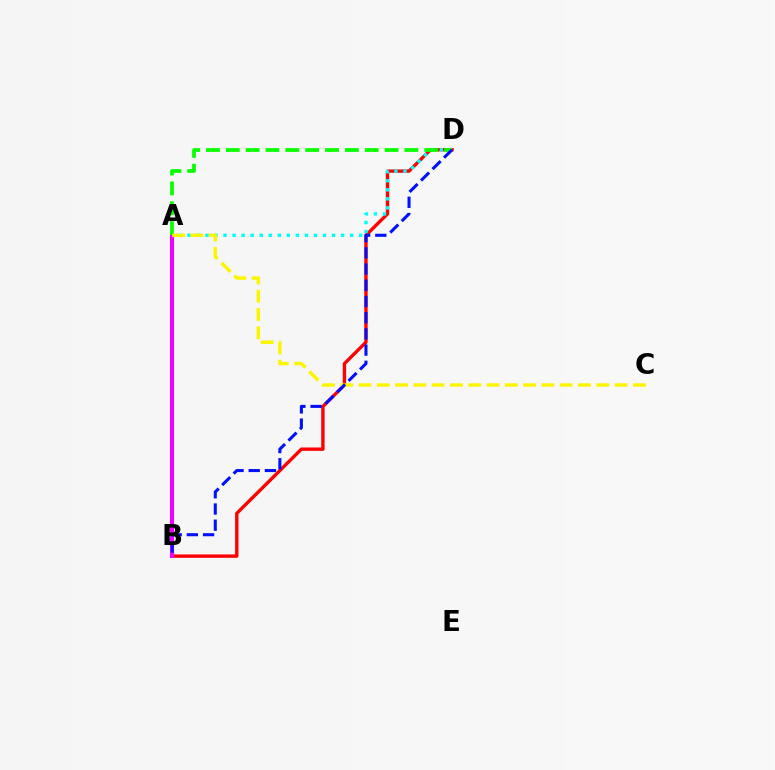{('B', 'D'): [{'color': '#ff0000', 'line_style': 'solid', 'thickness': 2.43}, {'color': '#0010ff', 'line_style': 'dashed', 'thickness': 2.2}], ('A', 'D'): [{'color': '#00fff6', 'line_style': 'dotted', 'thickness': 2.46}, {'color': '#08ff00', 'line_style': 'dashed', 'thickness': 2.7}], ('A', 'B'): [{'color': '#ee00ff', 'line_style': 'solid', 'thickness': 2.92}], ('A', 'C'): [{'color': '#fcf500', 'line_style': 'dashed', 'thickness': 2.48}]}